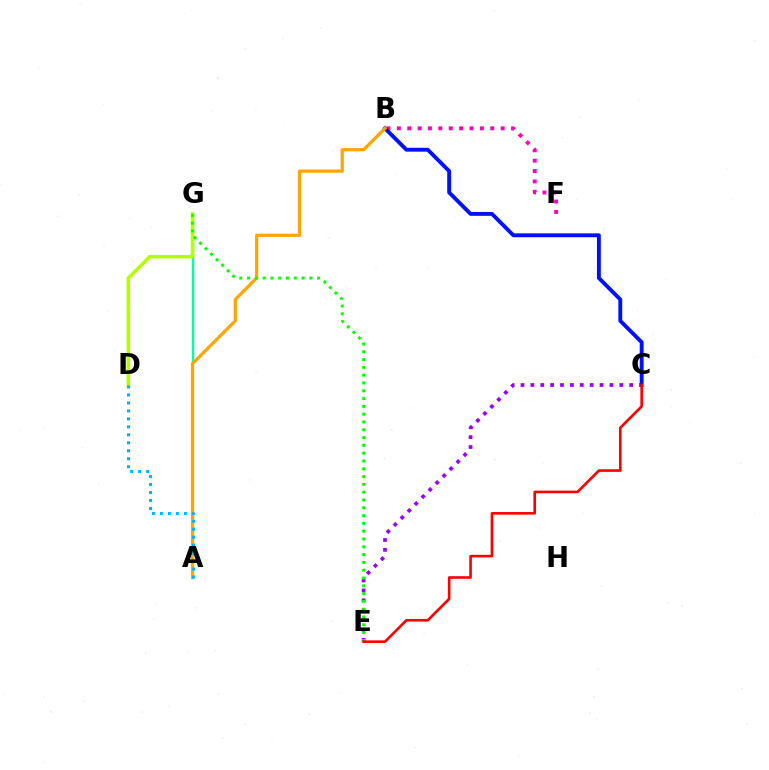{('A', 'G'): [{'color': '#00ff9d', 'line_style': 'solid', 'thickness': 1.71}], ('B', 'F'): [{'color': '#ff00bd', 'line_style': 'dotted', 'thickness': 2.82}], ('C', 'E'): [{'color': '#9b00ff', 'line_style': 'dotted', 'thickness': 2.68}, {'color': '#ff0000', 'line_style': 'solid', 'thickness': 1.89}], ('D', 'G'): [{'color': '#b3ff00', 'line_style': 'solid', 'thickness': 2.53}], ('B', 'C'): [{'color': '#0010ff', 'line_style': 'solid', 'thickness': 2.79}], ('A', 'B'): [{'color': '#ffa500', 'line_style': 'solid', 'thickness': 2.31}], ('A', 'D'): [{'color': '#00b5ff', 'line_style': 'dotted', 'thickness': 2.17}], ('E', 'G'): [{'color': '#08ff00', 'line_style': 'dotted', 'thickness': 2.12}]}